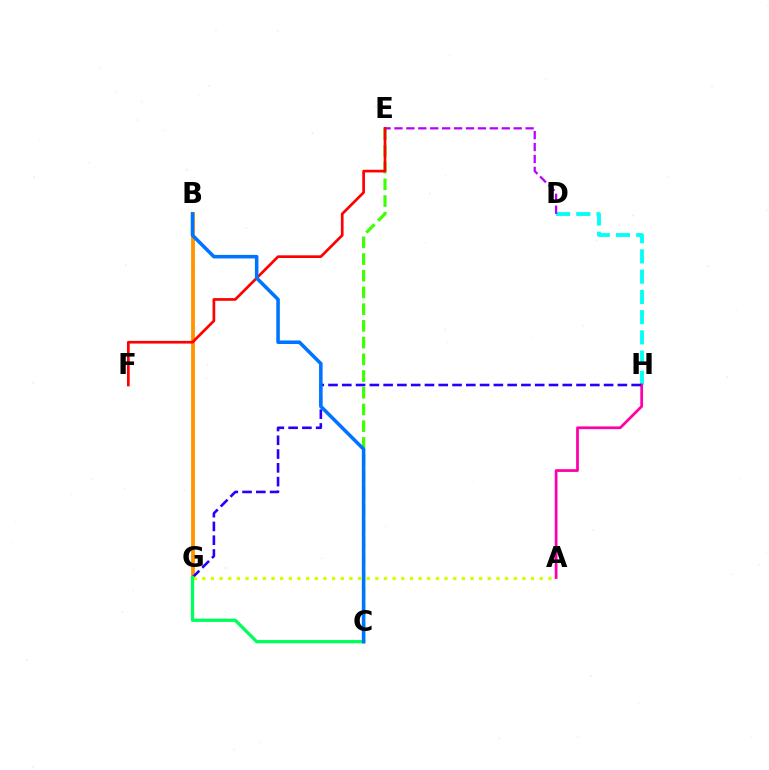{('B', 'G'): [{'color': '#ff9400', 'line_style': 'solid', 'thickness': 2.75}], ('D', 'H'): [{'color': '#00fff6', 'line_style': 'dashed', 'thickness': 2.75}], ('A', 'H'): [{'color': '#ff00ac', 'line_style': 'solid', 'thickness': 1.98}], ('G', 'H'): [{'color': '#2500ff', 'line_style': 'dashed', 'thickness': 1.87}], ('A', 'G'): [{'color': '#d1ff00', 'line_style': 'dotted', 'thickness': 2.35}], ('C', 'G'): [{'color': '#00ff5c', 'line_style': 'solid', 'thickness': 2.35}], ('C', 'E'): [{'color': '#3dff00', 'line_style': 'dashed', 'thickness': 2.27}], ('D', 'E'): [{'color': '#b900ff', 'line_style': 'dashed', 'thickness': 1.62}], ('E', 'F'): [{'color': '#ff0000', 'line_style': 'solid', 'thickness': 1.94}], ('B', 'C'): [{'color': '#0074ff', 'line_style': 'solid', 'thickness': 2.56}]}